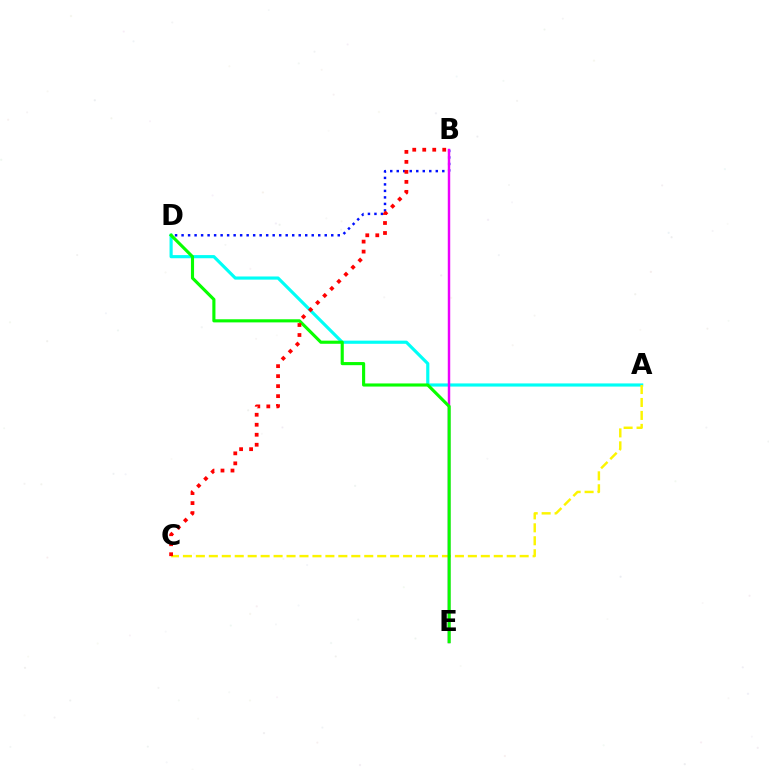{('B', 'D'): [{'color': '#0010ff', 'line_style': 'dotted', 'thickness': 1.77}], ('A', 'D'): [{'color': '#00fff6', 'line_style': 'solid', 'thickness': 2.27}], ('A', 'C'): [{'color': '#fcf500', 'line_style': 'dashed', 'thickness': 1.76}], ('B', 'E'): [{'color': '#ee00ff', 'line_style': 'solid', 'thickness': 1.77}], ('D', 'E'): [{'color': '#08ff00', 'line_style': 'solid', 'thickness': 2.25}], ('B', 'C'): [{'color': '#ff0000', 'line_style': 'dotted', 'thickness': 2.72}]}